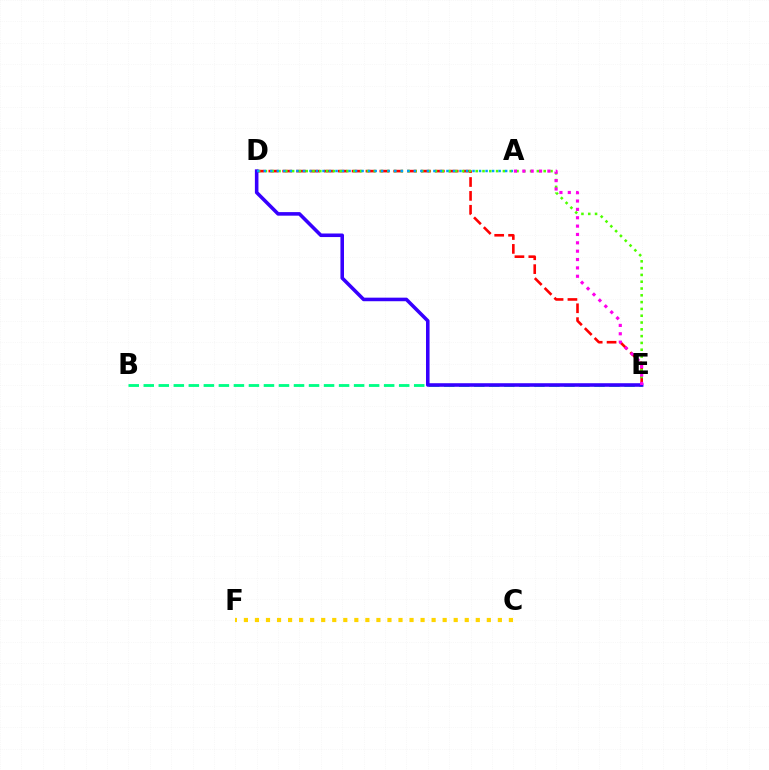{('B', 'E'): [{'color': '#00ff86', 'line_style': 'dashed', 'thickness': 2.04}], ('D', 'E'): [{'color': '#ff0000', 'line_style': 'dashed', 'thickness': 1.88}, {'color': '#4fff00', 'line_style': 'dotted', 'thickness': 1.85}, {'color': '#3700ff', 'line_style': 'solid', 'thickness': 2.57}], ('A', 'D'): [{'color': '#009eff', 'line_style': 'dotted', 'thickness': 1.77}], ('A', 'E'): [{'color': '#ff00ed', 'line_style': 'dotted', 'thickness': 2.27}], ('C', 'F'): [{'color': '#ffd500', 'line_style': 'dotted', 'thickness': 3.0}]}